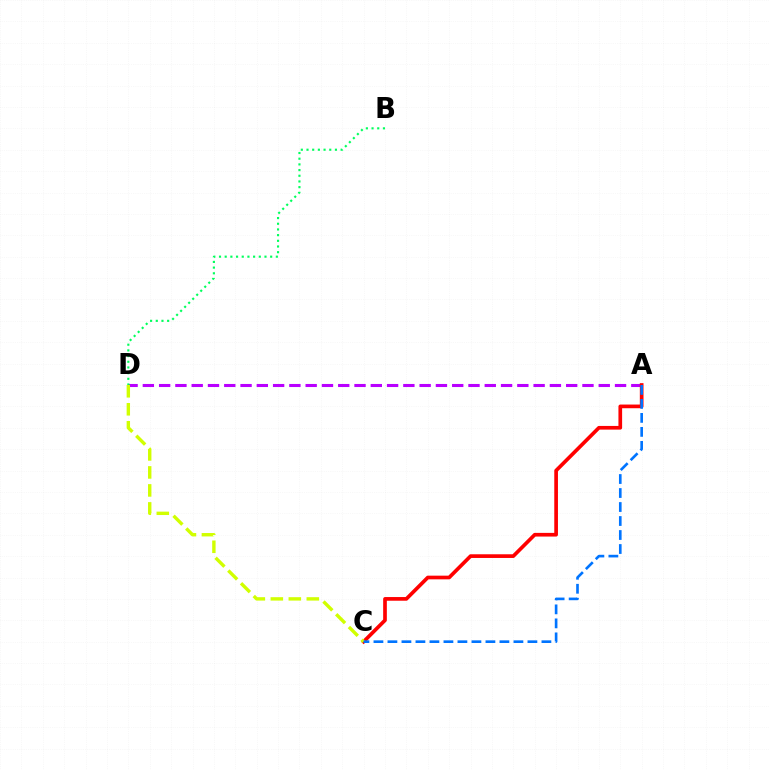{('A', 'D'): [{'color': '#b900ff', 'line_style': 'dashed', 'thickness': 2.21}], ('A', 'C'): [{'color': '#ff0000', 'line_style': 'solid', 'thickness': 2.65}, {'color': '#0074ff', 'line_style': 'dashed', 'thickness': 1.9}], ('C', 'D'): [{'color': '#d1ff00', 'line_style': 'dashed', 'thickness': 2.45}], ('B', 'D'): [{'color': '#00ff5c', 'line_style': 'dotted', 'thickness': 1.54}]}